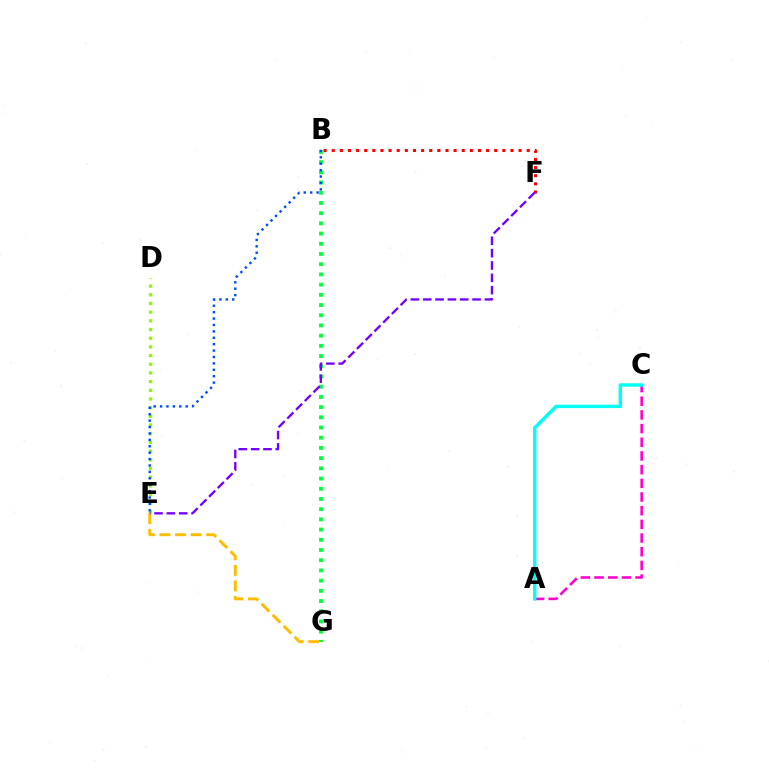{('A', 'C'): [{'color': '#ff00cf', 'line_style': 'dashed', 'thickness': 1.86}, {'color': '#00fff6', 'line_style': 'solid', 'thickness': 2.46}], ('B', 'G'): [{'color': '#00ff39', 'line_style': 'dotted', 'thickness': 2.77}], ('D', 'E'): [{'color': '#84ff00', 'line_style': 'dotted', 'thickness': 2.36}], ('B', 'E'): [{'color': '#004bff', 'line_style': 'dotted', 'thickness': 1.74}], ('E', 'G'): [{'color': '#ffbd00', 'line_style': 'dashed', 'thickness': 2.12}], ('B', 'F'): [{'color': '#ff0000', 'line_style': 'dotted', 'thickness': 2.21}], ('E', 'F'): [{'color': '#7200ff', 'line_style': 'dashed', 'thickness': 1.68}]}